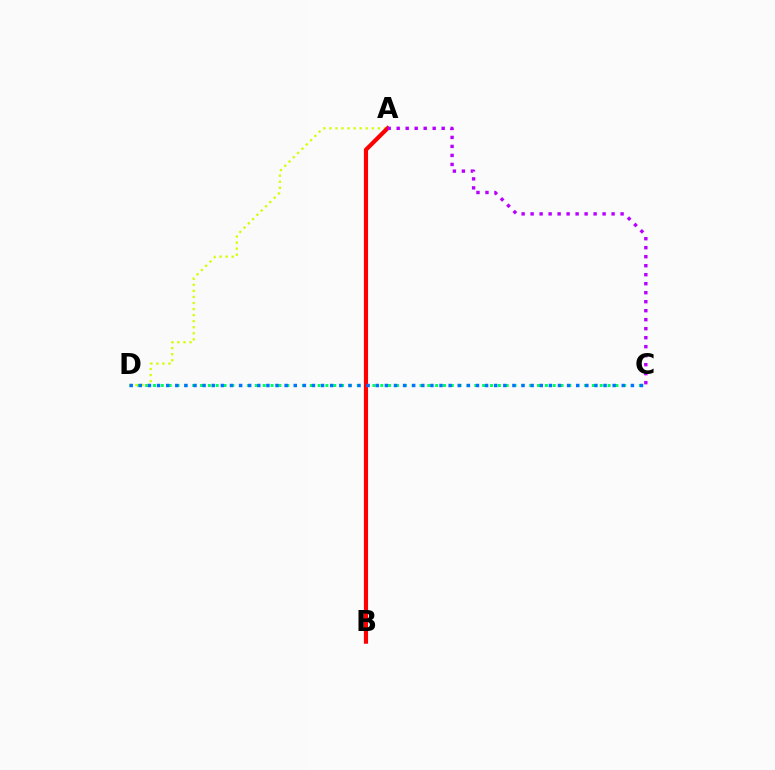{('C', 'D'): [{'color': '#00ff5c', 'line_style': 'dotted', 'thickness': 2.13}, {'color': '#0074ff', 'line_style': 'dotted', 'thickness': 2.48}], ('A', 'D'): [{'color': '#d1ff00', 'line_style': 'dotted', 'thickness': 1.65}], ('A', 'B'): [{'color': '#ff0000', 'line_style': 'solid', 'thickness': 2.99}], ('A', 'C'): [{'color': '#b900ff', 'line_style': 'dotted', 'thickness': 2.44}]}